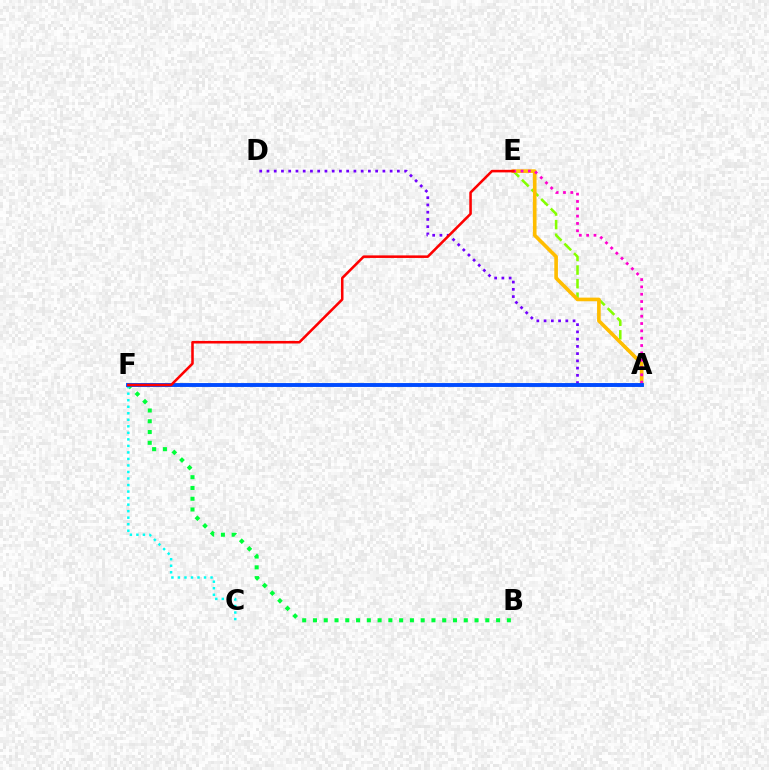{('B', 'F'): [{'color': '#00ff39', 'line_style': 'dotted', 'thickness': 2.93}], ('A', 'E'): [{'color': '#84ff00', 'line_style': 'dashed', 'thickness': 1.84}, {'color': '#ffbd00', 'line_style': 'solid', 'thickness': 2.62}, {'color': '#ff00cf', 'line_style': 'dotted', 'thickness': 1.99}], ('C', 'F'): [{'color': '#00fff6', 'line_style': 'dotted', 'thickness': 1.77}], ('A', 'D'): [{'color': '#7200ff', 'line_style': 'dotted', 'thickness': 1.97}], ('A', 'F'): [{'color': '#004bff', 'line_style': 'solid', 'thickness': 2.8}], ('E', 'F'): [{'color': '#ff0000', 'line_style': 'solid', 'thickness': 1.84}]}